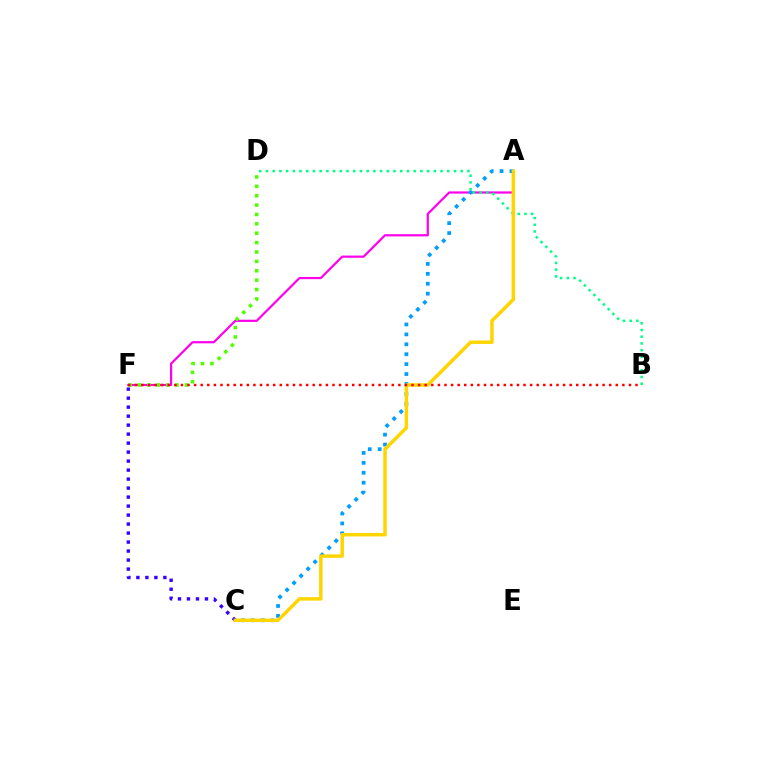{('C', 'F'): [{'color': '#3700ff', 'line_style': 'dotted', 'thickness': 2.44}], ('A', 'F'): [{'color': '#ff00ed', 'line_style': 'solid', 'thickness': 1.59}], ('A', 'C'): [{'color': '#009eff', 'line_style': 'dotted', 'thickness': 2.7}, {'color': '#ffd500', 'line_style': 'solid', 'thickness': 2.51}], ('D', 'F'): [{'color': '#4fff00', 'line_style': 'dotted', 'thickness': 2.55}], ('B', 'D'): [{'color': '#00ff86', 'line_style': 'dotted', 'thickness': 1.82}], ('B', 'F'): [{'color': '#ff0000', 'line_style': 'dotted', 'thickness': 1.79}]}